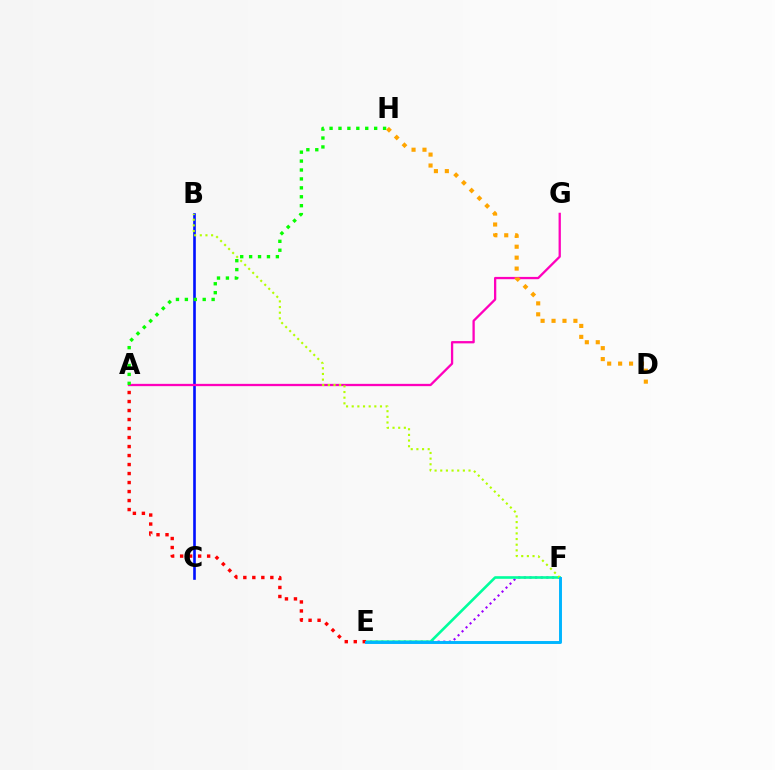{('E', 'F'): [{'color': '#9b00ff', 'line_style': 'dotted', 'thickness': 1.53}, {'color': '#00ff9d', 'line_style': 'solid', 'thickness': 1.89}, {'color': '#00b5ff', 'line_style': 'solid', 'thickness': 2.11}], ('A', 'E'): [{'color': '#ff0000', 'line_style': 'dotted', 'thickness': 2.45}], ('B', 'C'): [{'color': '#0010ff', 'line_style': 'solid', 'thickness': 1.89}], ('A', 'G'): [{'color': '#ff00bd', 'line_style': 'solid', 'thickness': 1.65}], ('B', 'F'): [{'color': '#b3ff00', 'line_style': 'dotted', 'thickness': 1.54}], ('A', 'H'): [{'color': '#08ff00', 'line_style': 'dotted', 'thickness': 2.42}], ('D', 'H'): [{'color': '#ffa500', 'line_style': 'dotted', 'thickness': 2.97}]}